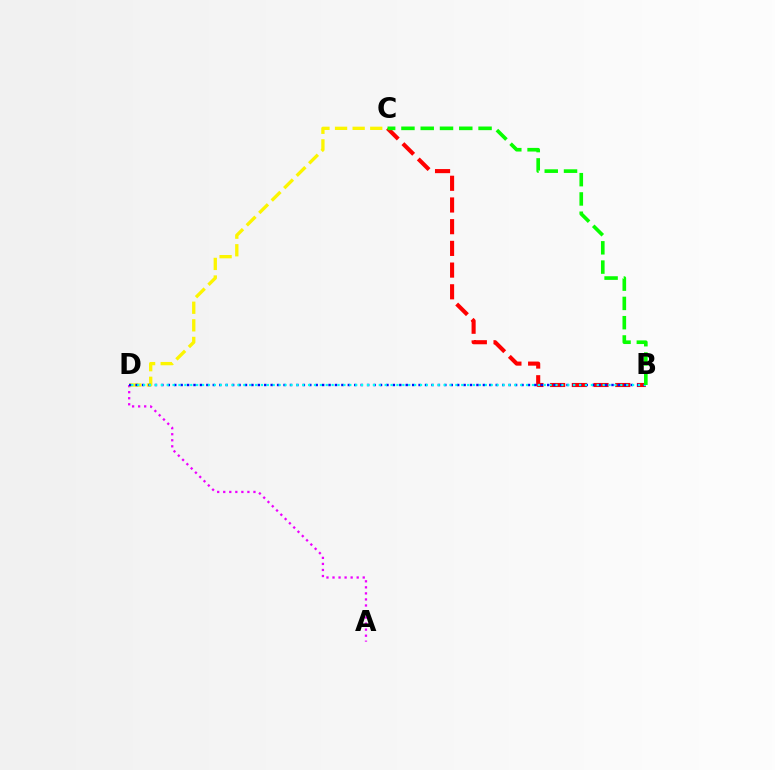{('A', 'D'): [{'color': '#ee00ff', 'line_style': 'dotted', 'thickness': 1.64}], ('C', 'D'): [{'color': '#fcf500', 'line_style': 'dashed', 'thickness': 2.39}], ('B', 'C'): [{'color': '#ff0000', 'line_style': 'dashed', 'thickness': 2.95}, {'color': '#08ff00', 'line_style': 'dashed', 'thickness': 2.62}], ('B', 'D'): [{'color': '#0010ff', 'line_style': 'dotted', 'thickness': 1.75}, {'color': '#00fff6', 'line_style': 'dotted', 'thickness': 1.6}]}